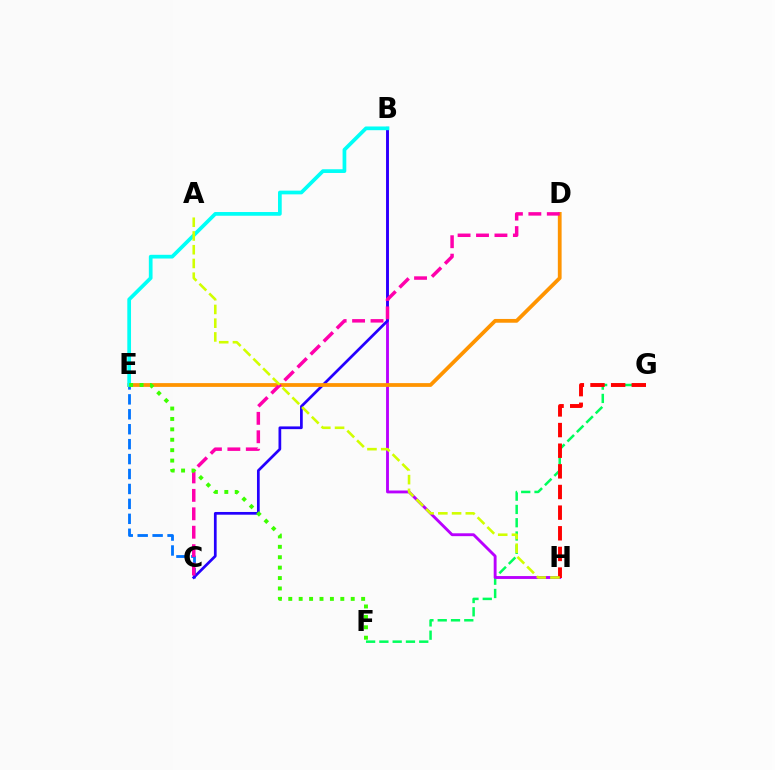{('C', 'E'): [{'color': '#0074ff', 'line_style': 'dashed', 'thickness': 2.03}], ('F', 'G'): [{'color': '#00ff5c', 'line_style': 'dashed', 'thickness': 1.8}], ('B', 'H'): [{'color': '#b900ff', 'line_style': 'solid', 'thickness': 2.07}], ('B', 'C'): [{'color': '#2500ff', 'line_style': 'solid', 'thickness': 1.96}], ('D', 'E'): [{'color': '#ff9400', 'line_style': 'solid', 'thickness': 2.72}], ('G', 'H'): [{'color': '#ff0000', 'line_style': 'dashed', 'thickness': 2.8}], ('C', 'D'): [{'color': '#ff00ac', 'line_style': 'dashed', 'thickness': 2.5}], ('B', 'E'): [{'color': '#00fff6', 'line_style': 'solid', 'thickness': 2.68}], ('A', 'H'): [{'color': '#d1ff00', 'line_style': 'dashed', 'thickness': 1.87}], ('E', 'F'): [{'color': '#3dff00', 'line_style': 'dotted', 'thickness': 2.83}]}